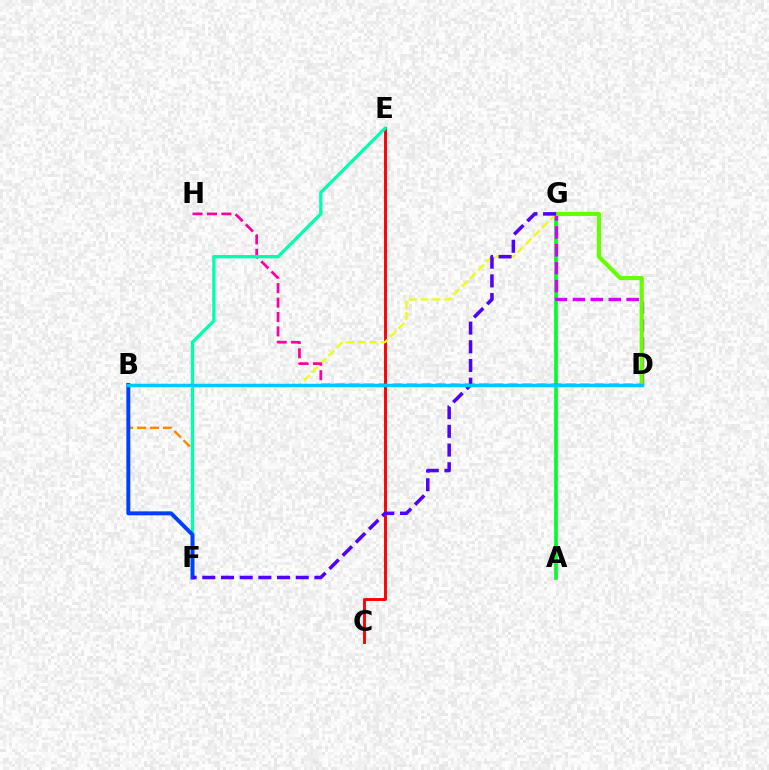{('B', 'F'): [{'color': '#ff8800', 'line_style': 'dashed', 'thickness': 1.75}, {'color': '#003fff', 'line_style': 'solid', 'thickness': 2.84}], ('A', 'G'): [{'color': '#00ff27', 'line_style': 'solid', 'thickness': 2.65}], ('C', 'E'): [{'color': '#ff0000', 'line_style': 'solid', 'thickness': 2.09}], ('B', 'G'): [{'color': '#eeff00', 'line_style': 'dashed', 'thickness': 1.58}], ('D', 'H'): [{'color': '#ff00a0', 'line_style': 'dashed', 'thickness': 1.96}], ('E', 'F'): [{'color': '#00ffaf', 'line_style': 'solid', 'thickness': 2.37}], ('D', 'G'): [{'color': '#d600ff', 'line_style': 'dashed', 'thickness': 2.43}, {'color': '#66ff00', 'line_style': 'solid', 'thickness': 2.99}], ('F', 'G'): [{'color': '#4f00ff', 'line_style': 'dashed', 'thickness': 2.54}], ('B', 'D'): [{'color': '#00c7ff', 'line_style': 'solid', 'thickness': 2.51}]}